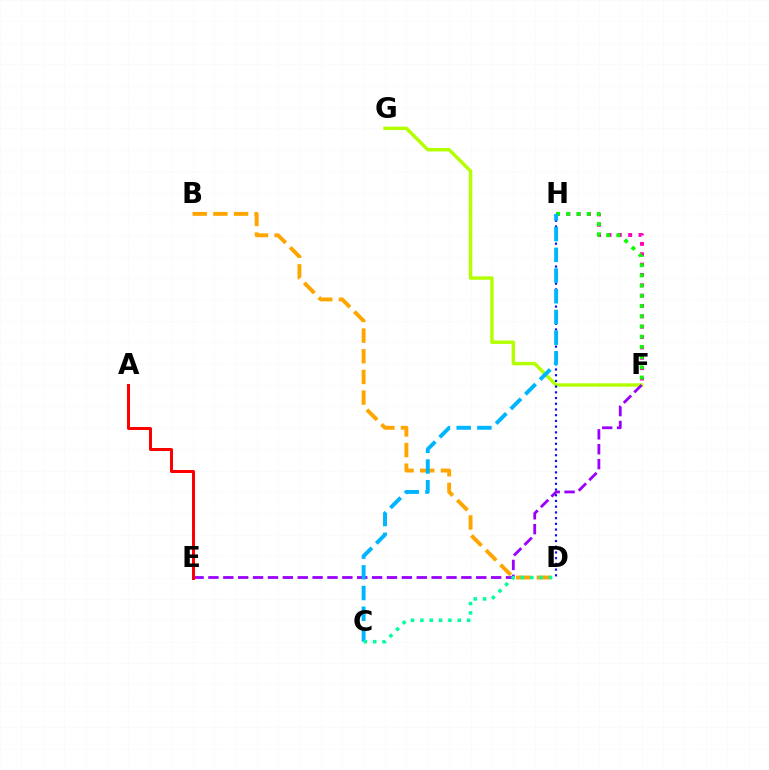{('F', 'G'): [{'color': '#b3ff00', 'line_style': 'solid', 'thickness': 2.48}], ('E', 'F'): [{'color': '#9b00ff', 'line_style': 'dashed', 'thickness': 2.02}], ('F', 'H'): [{'color': '#ff00bd', 'line_style': 'dotted', 'thickness': 2.81}, {'color': '#08ff00', 'line_style': 'dotted', 'thickness': 2.77}], ('A', 'E'): [{'color': '#ff0000', 'line_style': 'solid', 'thickness': 2.16}], ('B', 'D'): [{'color': '#ffa500', 'line_style': 'dashed', 'thickness': 2.81}], ('D', 'H'): [{'color': '#0010ff', 'line_style': 'dotted', 'thickness': 1.55}], ('C', 'H'): [{'color': '#00b5ff', 'line_style': 'dashed', 'thickness': 2.81}], ('C', 'D'): [{'color': '#00ff9d', 'line_style': 'dotted', 'thickness': 2.54}]}